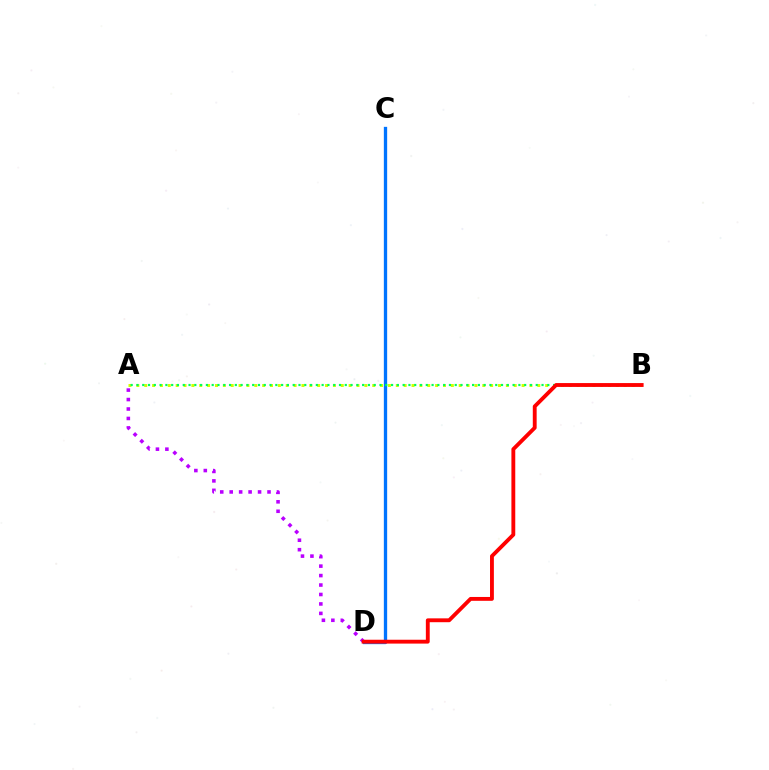{('A', 'B'): [{'color': '#d1ff00', 'line_style': 'dotted', 'thickness': 2.14}, {'color': '#00ff5c', 'line_style': 'dotted', 'thickness': 1.57}], ('C', 'D'): [{'color': '#0074ff', 'line_style': 'solid', 'thickness': 2.39}], ('A', 'D'): [{'color': '#b900ff', 'line_style': 'dotted', 'thickness': 2.57}], ('B', 'D'): [{'color': '#ff0000', 'line_style': 'solid', 'thickness': 2.78}]}